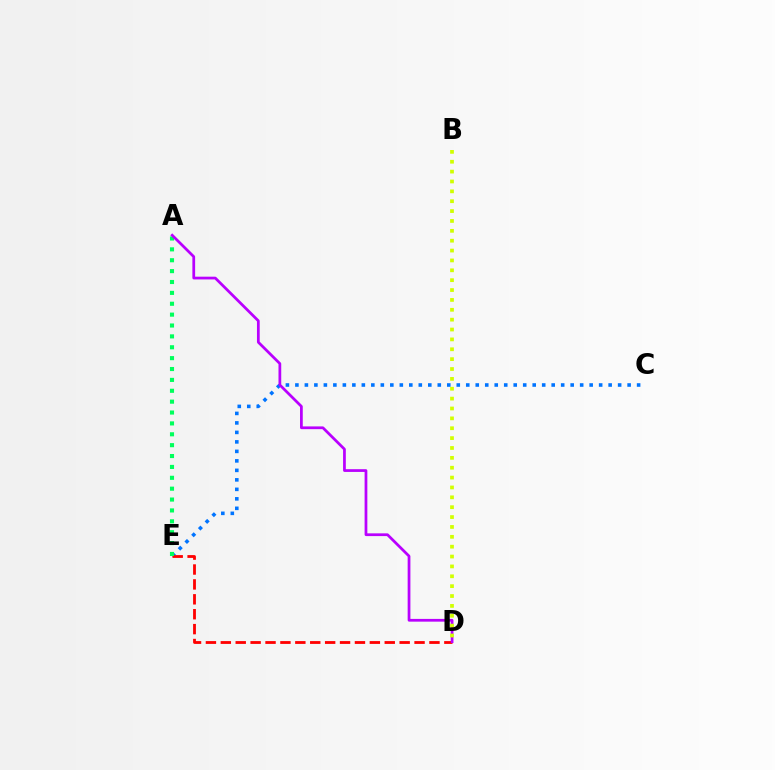{('C', 'E'): [{'color': '#0074ff', 'line_style': 'dotted', 'thickness': 2.58}], ('D', 'E'): [{'color': '#ff0000', 'line_style': 'dashed', 'thickness': 2.02}], ('A', 'E'): [{'color': '#00ff5c', 'line_style': 'dotted', 'thickness': 2.96}], ('A', 'D'): [{'color': '#b900ff', 'line_style': 'solid', 'thickness': 1.98}], ('B', 'D'): [{'color': '#d1ff00', 'line_style': 'dotted', 'thickness': 2.68}]}